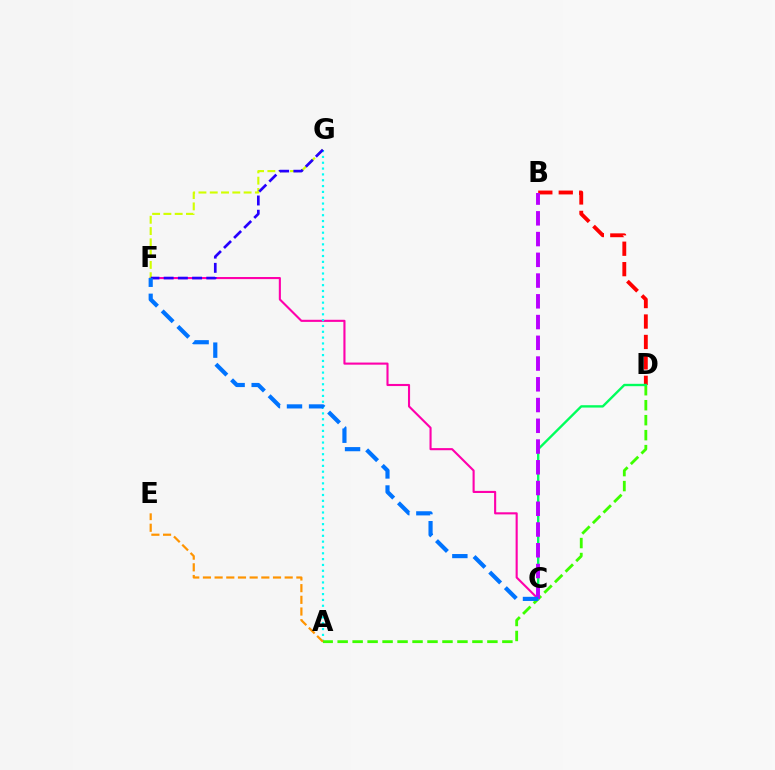{('B', 'D'): [{'color': '#ff0000', 'line_style': 'dashed', 'thickness': 2.78}], ('C', 'F'): [{'color': '#ff00ac', 'line_style': 'solid', 'thickness': 1.52}, {'color': '#0074ff', 'line_style': 'dashed', 'thickness': 3.0}], ('F', 'G'): [{'color': '#d1ff00', 'line_style': 'dashed', 'thickness': 1.53}, {'color': '#2500ff', 'line_style': 'dashed', 'thickness': 1.93}], ('A', 'G'): [{'color': '#00fff6', 'line_style': 'dotted', 'thickness': 1.58}], ('A', 'D'): [{'color': '#3dff00', 'line_style': 'dashed', 'thickness': 2.03}], ('C', 'D'): [{'color': '#00ff5c', 'line_style': 'solid', 'thickness': 1.7}], ('B', 'C'): [{'color': '#b900ff', 'line_style': 'dashed', 'thickness': 2.82}], ('A', 'E'): [{'color': '#ff9400', 'line_style': 'dashed', 'thickness': 1.59}]}